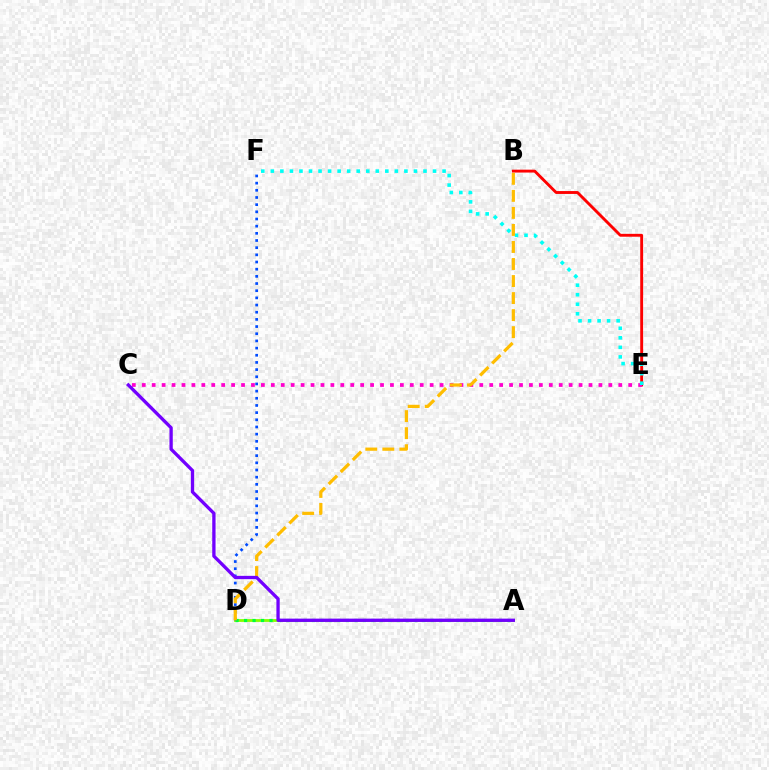{('A', 'D'): [{'color': '#84ff00', 'line_style': 'solid', 'thickness': 2.02}, {'color': '#00ff39', 'line_style': 'dotted', 'thickness': 2.31}], ('B', 'E'): [{'color': '#ff0000', 'line_style': 'solid', 'thickness': 2.07}], ('D', 'F'): [{'color': '#004bff', 'line_style': 'dotted', 'thickness': 1.95}], ('C', 'E'): [{'color': '#ff00cf', 'line_style': 'dotted', 'thickness': 2.7}], ('E', 'F'): [{'color': '#00fff6', 'line_style': 'dotted', 'thickness': 2.59}], ('B', 'D'): [{'color': '#ffbd00', 'line_style': 'dashed', 'thickness': 2.31}], ('A', 'C'): [{'color': '#7200ff', 'line_style': 'solid', 'thickness': 2.38}]}